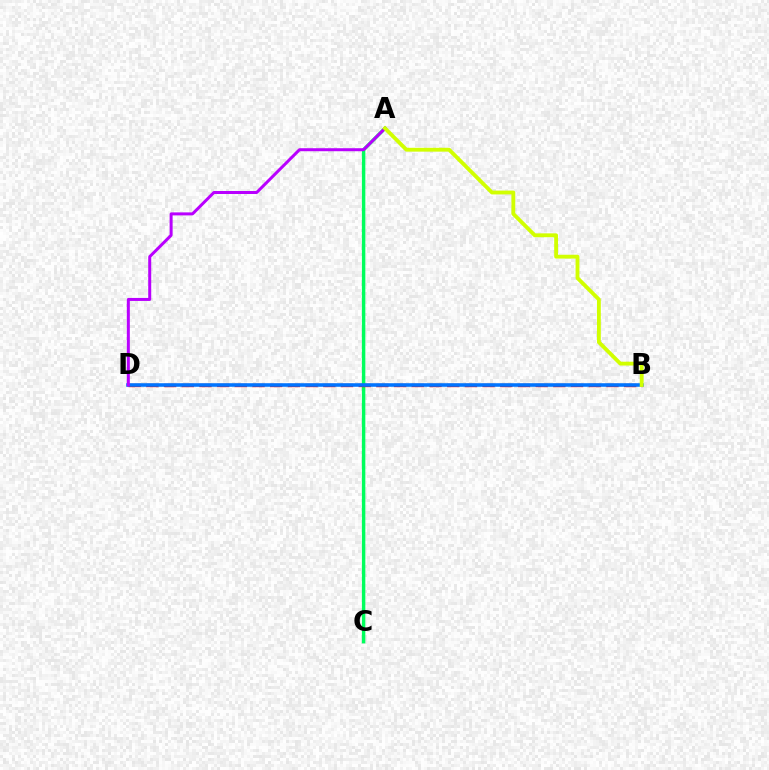{('A', 'C'): [{'color': '#00ff5c', 'line_style': 'solid', 'thickness': 2.47}], ('B', 'D'): [{'color': '#ff0000', 'line_style': 'dashed', 'thickness': 2.4}, {'color': '#0074ff', 'line_style': 'solid', 'thickness': 2.56}], ('A', 'D'): [{'color': '#b900ff', 'line_style': 'solid', 'thickness': 2.16}], ('A', 'B'): [{'color': '#d1ff00', 'line_style': 'solid', 'thickness': 2.77}]}